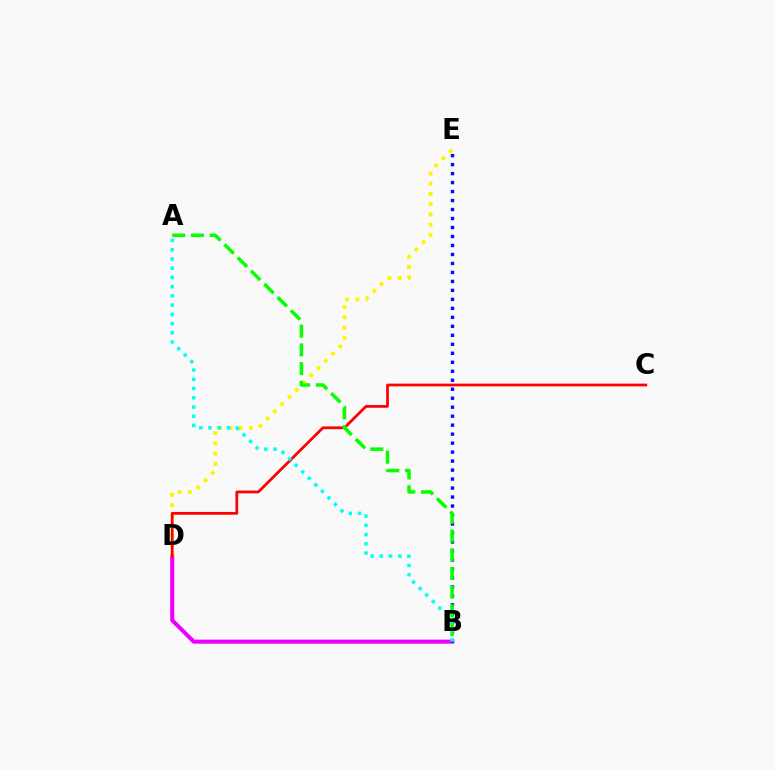{('B', 'D'): [{'color': '#ee00ff', 'line_style': 'solid', 'thickness': 2.93}], ('B', 'E'): [{'color': '#0010ff', 'line_style': 'dotted', 'thickness': 2.44}], ('D', 'E'): [{'color': '#fcf500', 'line_style': 'dotted', 'thickness': 2.78}], ('C', 'D'): [{'color': '#ff0000', 'line_style': 'solid', 'thickness': 1.98}], ('A', 'B'): [{'color': '#08ff00', 'line_style': 'dashed', 'thickness': 2.54}, {'color': '#00fff6', 'line_style': 'dotted', 'thickness': 2.51}]}